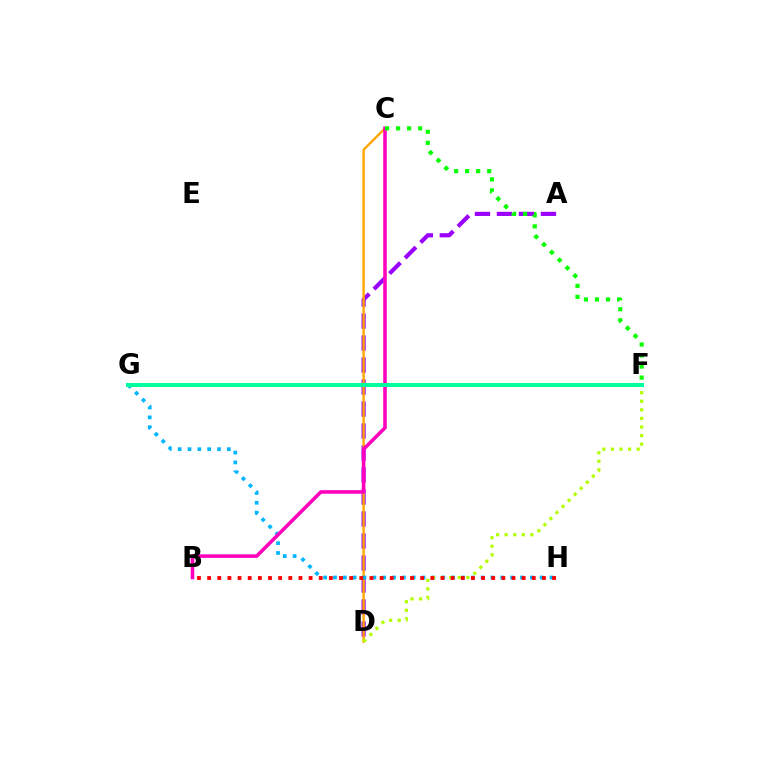{('A', 'D'): [{'color': '#9b00ff', 'line_style': 'dashed', 'thickness': 2.99}], ('C', 'D'): [{'color': '#ffa500', 'line_style': 'solid', 'thickness': 1.72}], ('F', 'G'): [{'color': '#0010ff', 'line_style': 'solid', 'thickness': 1.86}, {'color': '#00ff9d', 'line_style': 'solid', 'thickness': 2.89}], ('G', 'H'): [{'color': '#00b5ff', 'line_style': 'dotted', 'thickness': 2.67}], ('B', 'C'): [{'color': '#ff00bd', 'line_style': 'solid', 'thickness': 2.57}], ('D', 'F'): [{'color': '#b3ff00', 'line_style': 'dotted', 'thickness': 2.33}], ('C', 'F'): [{'color': '#08ff00', 'line_style': 'dotted', 'thickness': 3.0}], ('B', 'H'): [{'color': '#ff0000', 'line_style': 'dotted', 'thickness': 2.76}]}